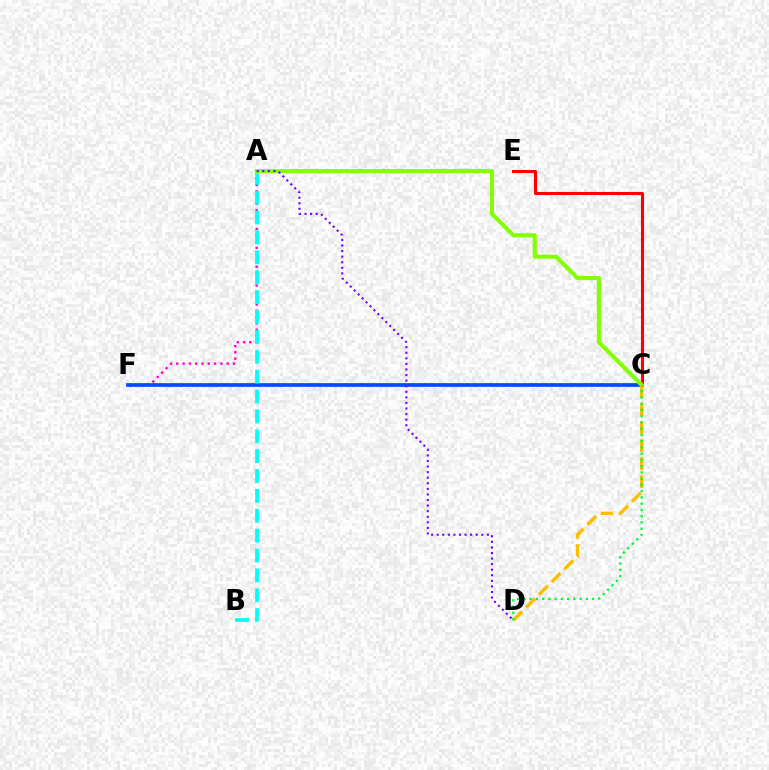{('A', 'F'): [{'color': '#ff00cf', 'line_style': 'dotted', 'thickness': 1.71}], ('C', 'E'): [{'color': '#ff0000', 'line_style': 'solid', 'thickness': 2.22}], ('C', 'F'): [{'color': '#004bff', 'line_style': 'solid', 'thickness': 2.67}], ('A', 'B'): [{'color': '#00fff6', 'line_style': 'dashed', 'thickness': 2.7}], ('A', 'C'): [{'color': '#84ff00', 'line_style': 'solid', 'thickness': 2.96}], ('C', 'D'): [{'color': '#ffbd00', 'line_style': 'dashed', 'thickness': 2.45}, {'color': '#00ff39', 'line_style': 'dotted', 'thickness': 1.7}], ('A', 'D'): [{'color': '#7200ff', 'line_style': 'dotted', 'thickness': 1.52}]}